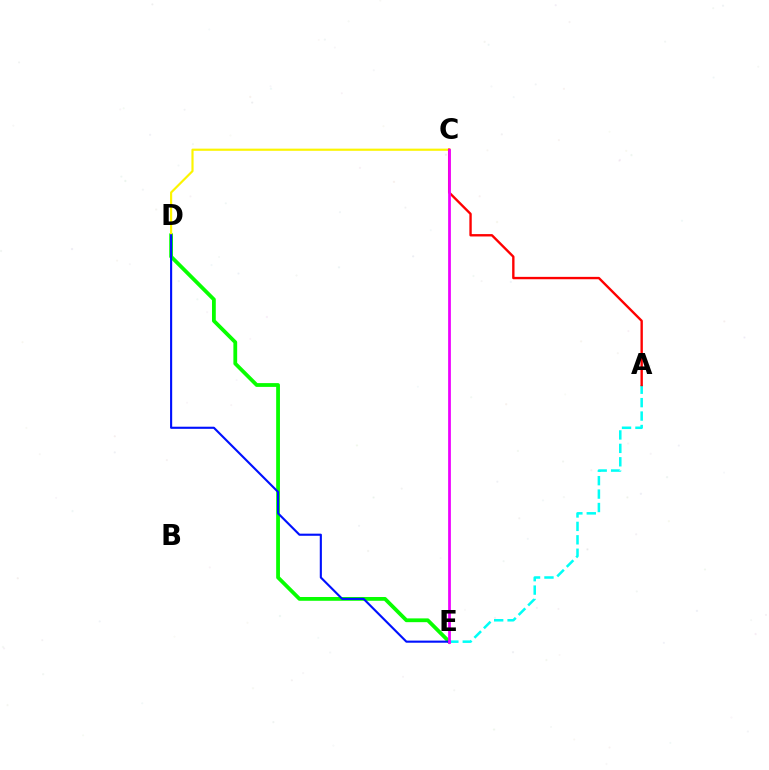{('D', 'E'): [{'color': '#08ff00', 'line_style': 'solid', 'thickness': 2.72}, {'color': '#0010ff', 'line_style': 'solid', 'thickness': 1.53}], ('C', 'D'): [{'color': '#fcf500', 'line_style': 'solid', 'thickness': 1.56}], ('A', 'E'): [{'color': '#00fff6', 'line_style': 'dashed', 'thickness': 1.82}], ('A', 'C'): [{'color': '#ff0000', 'line_style': 'solid', 'thickness': 1.71}], ('C', 'E'): [{'color': '#ee00ff', 'line_style': 'solid', 'thickness': 1.98}]}